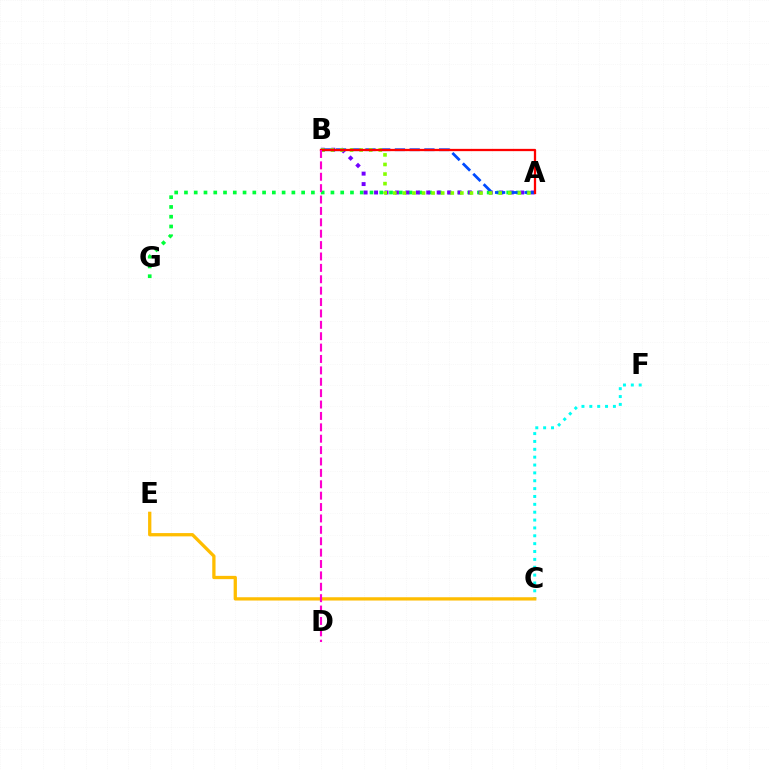{('A', 'G'): [{'color': '#00ff39', 'line_style': 'dotted', 'thickness': 2.65}], ('A', 'B'): [{'color': '#7200ff', 'line_style': 'dotted', 'thickness': 2.84}, {'color': '#004bff', 'line_style': 'dashed', 'thickness': 2.0}, {'color': '#84ff00', 'line_style': 'dotted', 'thickness': 2.6}, {'color': '#ff0000', 'line_style': 'solid', 'thickness': 1.64}], ('C', 'F'): [{'color': '#00fff6', 'line_style': 'dotted', 'thickness': 2.14}], ('C', 'E'): [{'color': '#ffbd00', 'line_style': 'solid', 'thickness': 2.36}], ('B', 'D'): [{'color': '#ff00cf', 'line_style': 'dashed', 'thickness': 1.55}]}